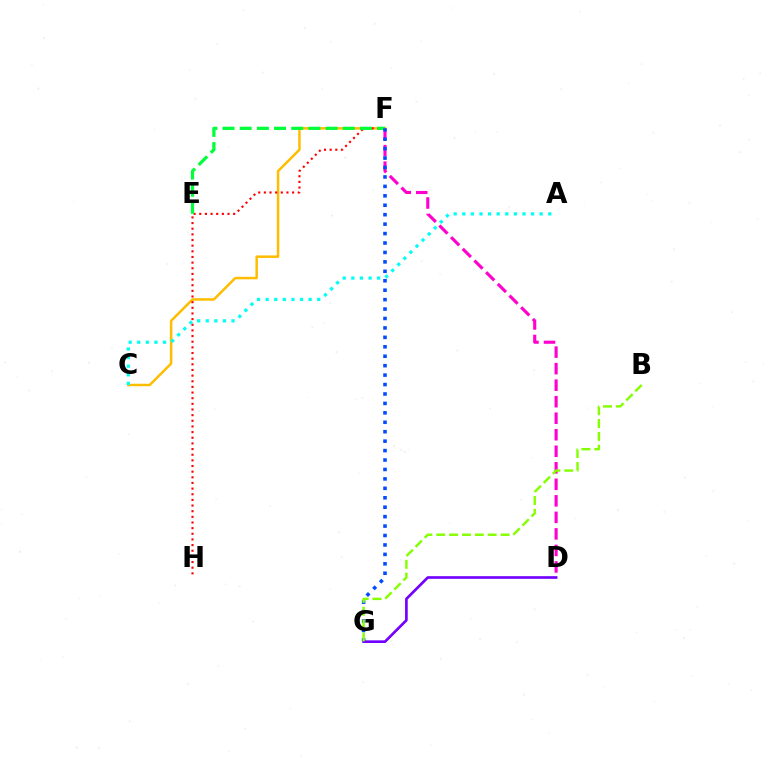{('C', 'F'): [{'color': '#ffbd00', 'line_style': 'solid', 'thickness': 1.8}], ('F', 'H'): [{'color': '#ff0000', 'line_style': 'dotted', 'thickness': 1.53}], ('D', 'F'): [{'color': '#ff00cf', 'line_style': 'dashed', 'thickness': 2.24}], ('E', 'F'): [{'color': '#00ff39', 'line_style': 'dashed', 'thickness': 2.33}], ('F', 'G'): [{'color': '#004bff', 'line_style': 'dotted', 'thickness': 2.56}], ('A', 'C'): [{'color': '#00fff6', 'line_style': 'dotted', 'thickness': 2.34}], ('D', 'G'): [{'color': '#7200ff', 'line_style': 'solid', 'thickness': 1.92}], ('B', 'G'): [{'color': '#84ff00', 'line_style': 'dashed', 'thickness': 1.75}]}